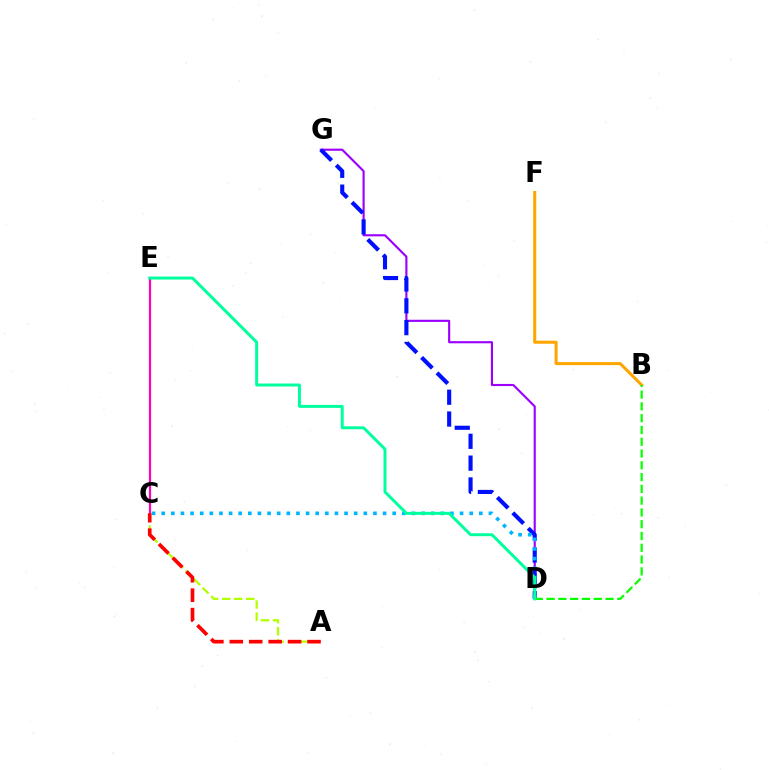{('D', 'G'): [{'color': '#9b00ff', 'line_style': 'solid', 'thickness': 1.54}, {'color': '#0010ff', 'line_style': 'dashed', 'thickness': 2.97}], ('A', 'C'): [{'color': '#b3ff00', 'line_style': 'dashed', 'thickness': 1.63}, {'color': '#ff0000', 'line_style': 'dashed', 'thickness': 2.64}], ('B', 'F'): [{'color': '#ffa500', 'line_style': 'solid', 'thickness': 2.19}], ('C', 'D'): [{'color': '#00b5ff', 'line_style': 'dotted', 'thickness': 2.61}], ('C', 'E'): [{'color': '#ff00bd', 'line_style': 'solid', 'thickness': 1.59}], ('B', 'D'): [{'color': '#08ff00', 'line_style': 'dashed', 'thickness': 1.6}], ('D', 'E'): [{'color': '#00ff9d', 'line_style': 'solid', 'thickness': 2.14}]}